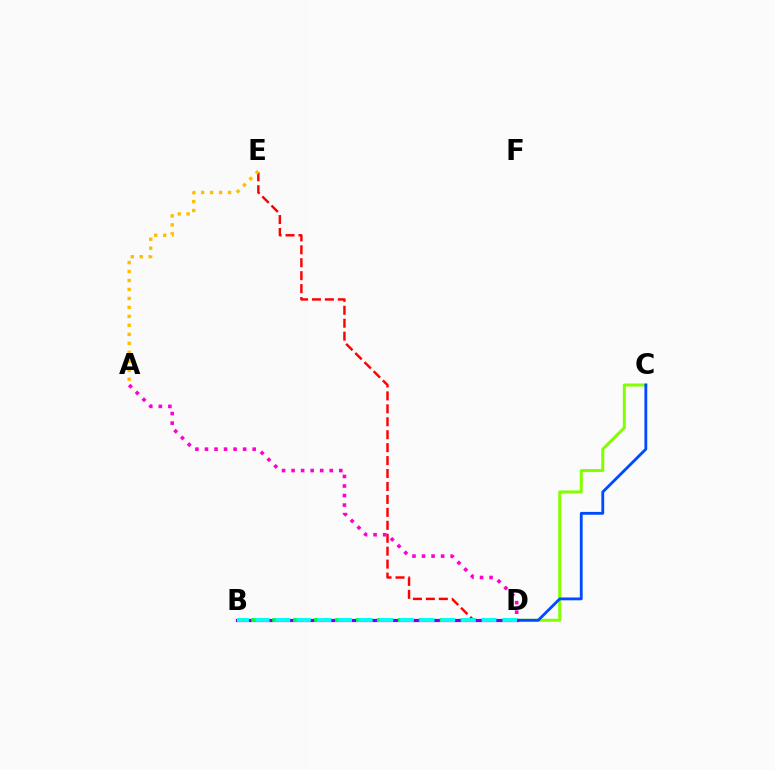{('D', 'E'): [{'color': '#ff0000', 'line_style': 'dashed', 'thickness': 1.76}], ('A', 'D'): [{'color': '#ff00cf', 'line_style': 'dotted', 'thickness': 2.59}], ('C', 'D'): [{'color': '#84ff00', 'line_style': 'solid', 'thickness': 2.17}, {'color': '#004bff', 'line_style': 'solid', 'thickness': 2.04}], ('A', 'E'): [{'color': '#ffbd00', 'line_style': 'dotted', 'thickness': 2.44}], ('B', 'D'): [{'color': '#7200ff', 'line_style': 'solid', 'thickness': 2.31}, {'color': '#00ff39', 'line_style': 'dotted', 'thickness': 2.84}, {'color': '#00fff6', 'line_style': 'dashed', 'thickness': 2.8}]}